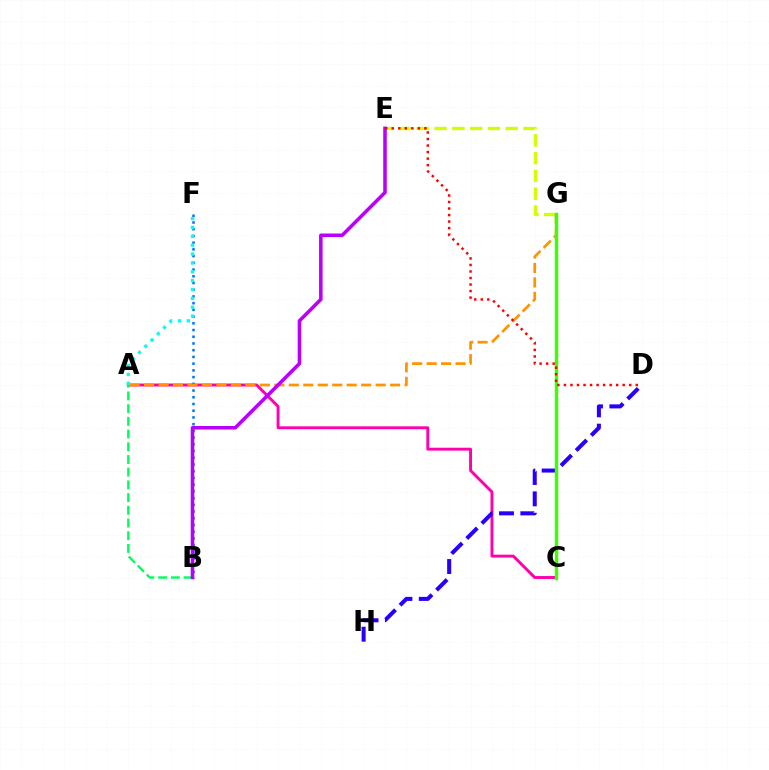{('A', 'C'): [{'color': '#ff00ac', 'line_style': 'solid', 'thickness': 2.09}], ('B', 'F'): [{'color': '#0074ff', 'line_style': 'dotted', 'thickness': 1.83}], ('D', 'H'): [{'color': '#2500ff', 'line_style': 'dashed', 'thickness': 2.9}], ('E', 'G'): [{'color': '#d1ff00', 'line_style': 'dashed', 'thickness': 2.42}], ('A', 'B'): [{'color': '#00ff5c', 'line_style': 'dashed', 'thickness': 1.73}], ('A', 'G'): [{'color': '#ff9400', 'line_style': 'dashed', 'thickness': 1.97}], ('C', 'G'): [{'color': '#3dff00', 'line_style': 'solid', 'thickness': 2.46}], ('B', 'E'): [{'color': '#b900ff', 'line_style': 'solid', 'thickness': 2.56}], ('A', 'F'): [{'color': '#00fff6', 'line_style': 'dotted', 'thickness': 2.41}], ('D', 'E'): [{'color': '#ff0000', 'line_style': 'dotted', 'thickness': 1.77}]}